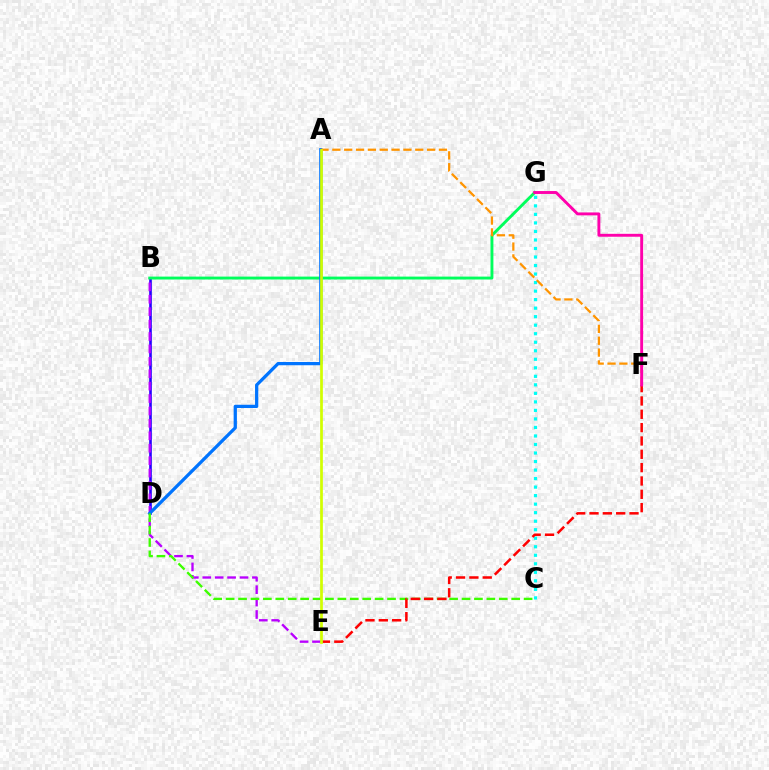{('B', 'D'): [{'color': '#2500ff', 'line_style': 'solid', 'thickness': 1.89}], ('C', 'G'): [{'color': '#00fff6', 'line_style': 'dotted', 'thickness': 2.32}], ('B', 'E'): [{'color': '#b900ff', 'line_style': 'dashed', 'thickness': 1.69}], ('B', 'G'): [{'color': '#00ff5c', 'line_style': 'solid', 'thickness': 2.09}], ('A', 'D'): [{'color': '#0074ff', 'line_style': 'solid', 'thickness': 2.35}], ('A', 'F'): [{'color': '#ff9400', 'line_style': 'dashed', 'thickness': 1.61}], ('C', 'D'): [{'color': '#3dff00', 'line_style': 'dashed', 'thickness': 1.69}], ('E', 'F'): [{'color': '#ff0000', 'line_style': 'dashed', 'thickness': 1.81}], ('F', 'G'): [{'color': '#ff00ac', 'line_style': 'solid', 'thickness': 2.09}], ('A', 'E'): [{'color': '#d1ff00', 'line_style': 'solid', 'thickness': 1.96}]}